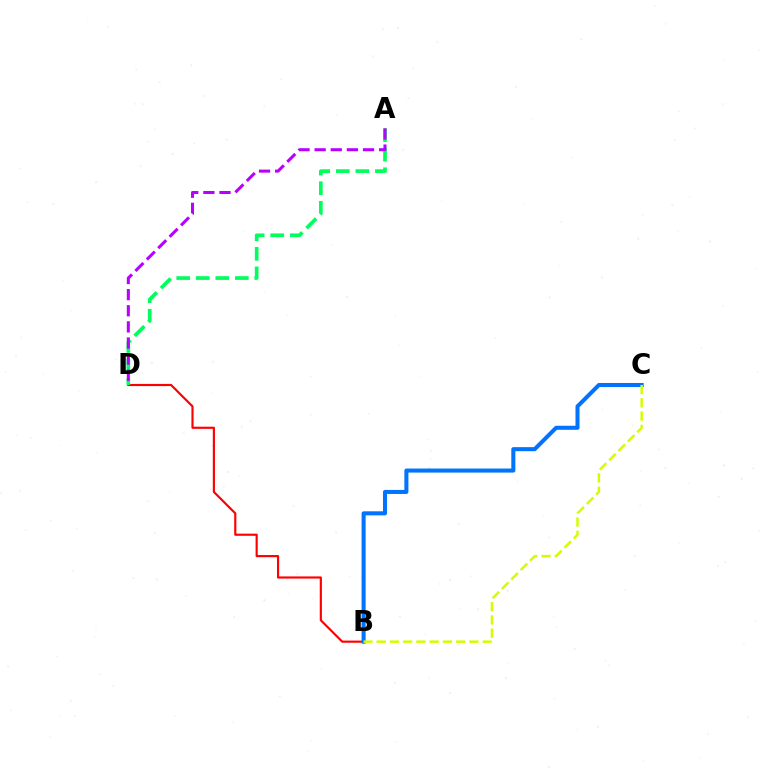{('B', 'D'): [{'color': '#ff0000', 'line_style': 'solid', 'thickness': 1.56}], ('B', 'C'): [{'color': '#0074ff', 'line_style': 'solid', 'thickness': 2.91}, {'color': '#d1ff00', 'line_style': 'dashed', 'thickness': 1.8}], ('A', 'D'): [{'color': '#00ff5c', 'line_style': 'dashed', 'thickness': 2.65}, {'color': '#b900ff', 'line_style': 'dashed', 'thickness': 2.19}]}